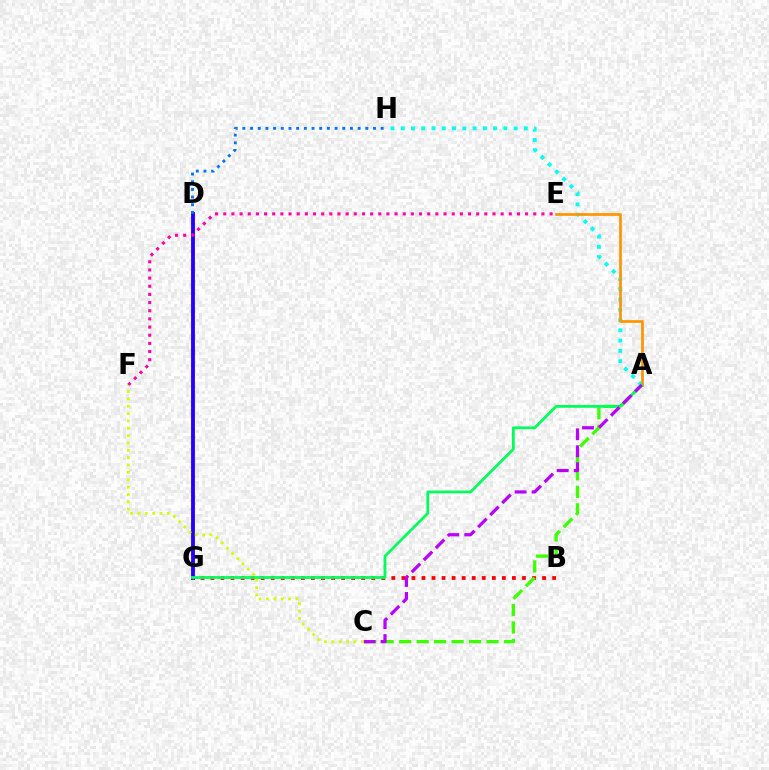{('D', 'G'): [{'color': '#2500ff', 'line_style': 'solid', 'thickness': 2.76}], ('B', 'G'): [{'color': '#ff0000', 'line_style': 'dotted', 'thickness': 2.73}], ('E', 'F'): [{'color': '#ff00ac', 'line_style': 'dotted', 'thickness': 2.22}], ('D', 'H'): [{'color': '#0074ff', 'line_style': 'dotted', 'thickness': 2.09}], ('A', 'H'): [{'color': '#00fff6', 'line_style': 'dotted', 'thickness': 2.79}], ('A', 'C'): [{'color': '#3dff00', 'line_style': 'dashed', 'thickness': 2.37}, {'color': '#b900ff', 'line_style': 'dashed', 'thickness': 2.31}], ('A', 'E'): [{'color': '#ff9400', 'line_style': 'solid', 'thickness': 1.94}], ('A', 'G'): [{'color': '#00ff5c', 'line_style': 'solid', 'thickness': 2.0}], ('C', 'F'): [{'color': '#d1ff00', 'line_style': 'dotted', 'thickness': 2.0}]}